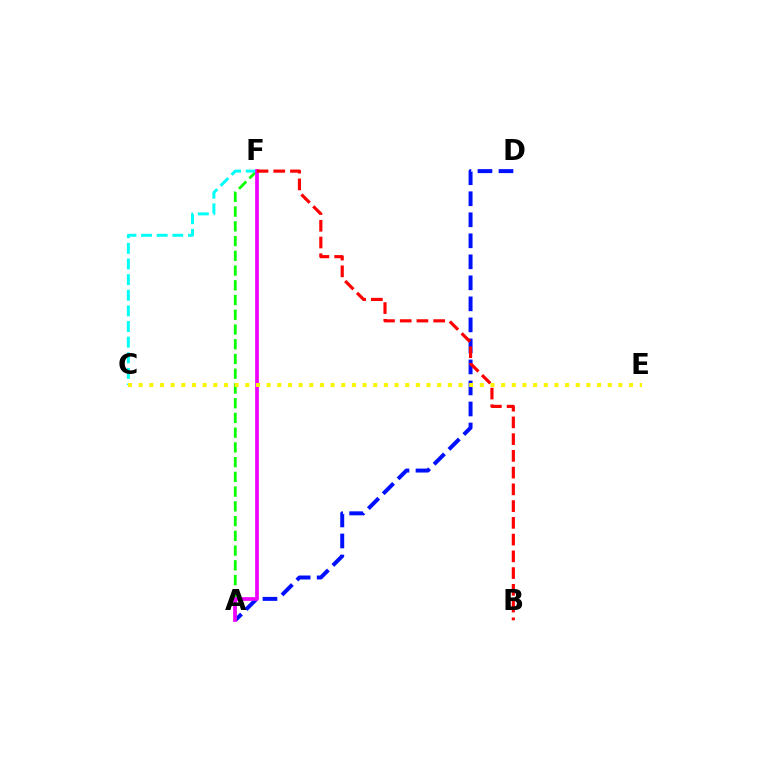{('A', 'D'): [{'color': '#0010ff', 'line_style': 'dashed', 'thickness': 2.86}], ('A', 'F'): [{'color': '#08ff00', 'line_style': 'dashed', 'thickness': 2.0}, {'color': '#ee00ff', 'line_style': 'solid', 'thickness': 2.67}], ('C', 'F'): [{'color': '#00fff6', 'line_style': 'dashed', 'thickness': 2.12}], ('B', 'F'): [{'color': '#ff0000', 'line_style': 'dashed', 'thickness': 2.27}], ('C', 'E'): [{'color': '#fcf500', 'line_style': 'dotted', 'thickness': 2.9}]}